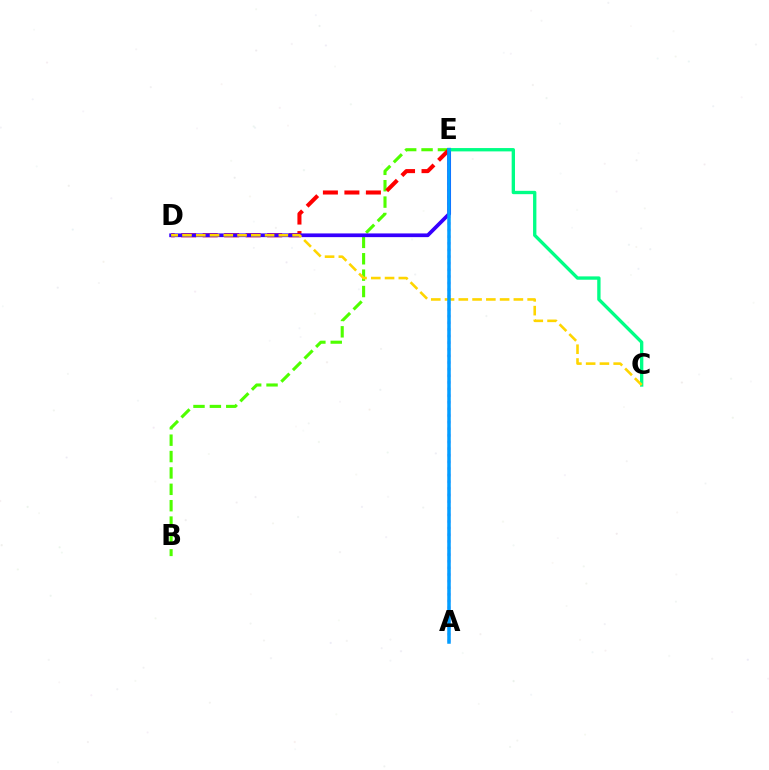{('B', 'E'): [{'color': '#4fff00', 'line_style': 'dashed', 'thickness': 2.23}], ('D', 'E'): [{'color': '#ff0000', 'line_style': 'dashed', 'thickness': 2.92}, {'color': '#3700ff', 'line_style': 'solid', 'thickness': 2.67}], ('A', 'E'): [{'color': '#ff00ed', 'line_style': 'dotted', 'thickness': 1.8}, {'color': '#009eff', 'line_style': 'solid', 'thickness': 2.53}], ('C', 'E'): [{'color': '#00ff86', 'line_style': 'solid', 'thickness': 2.4}], ('C', 'D'): [{'color': '#ffd500', 'line_style': 'dashed', 'thickness': 1.87}]}